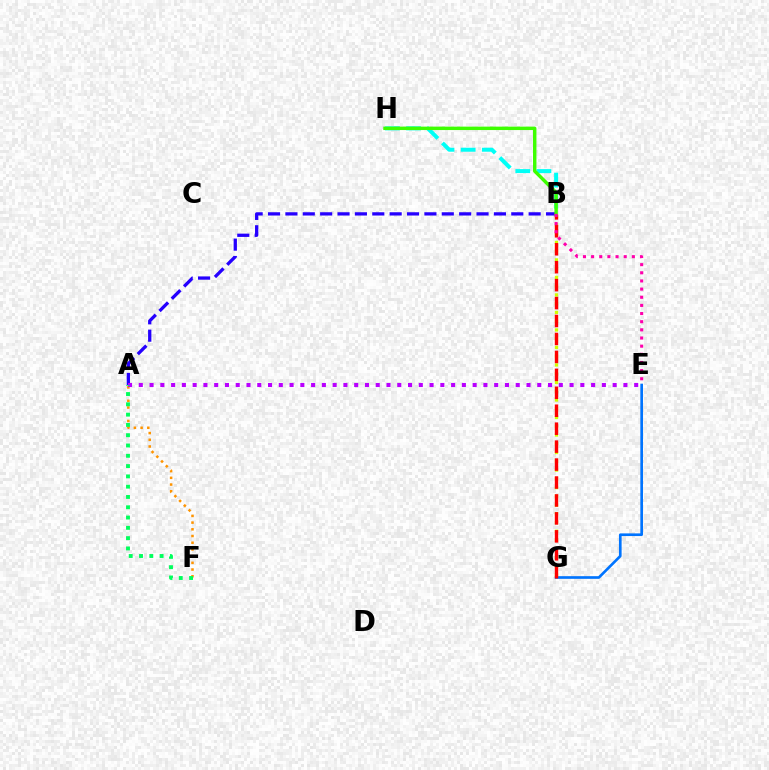{('E', 'G'): [{'color': '#0074ff', 'line_style': 'solid', 'thickness': 1.92}], ('B', 'G'): [{'color': '#d1ff00', 'line_style': 'dotted', 'thickness': 2.38}, {'color': '#ff0000', 'line_style': 'dashed', 'thickness': 2.44}], ('A', 'B'): [{'color': '#2500ff', 'line_style': 'dashed', 'thickness': 2.36}], ('A', 'F'): [{'color': '#ff9400', 'line_style': 'dotted', 'thickness': 1.82}, {'color': '#00ff5c', 'line_style': 'dotted', 'thickness': 2.8}], ('B', 'H'): [{'color': '#00fff6', 'line_style': 'dashed', 'thickness': 2.87}, {'color': '#3dff00', 'line_style': 'solid', 'thickness': 2.47}], ('A', 'E'): [{'color': '#b900ff', 'line_style': 'dotted', 'thickness': 2.93}], ('B', 'E'): [{'color': '#ff00ac', 'line_style': 'dotted', 'thickness': 2.21}]}